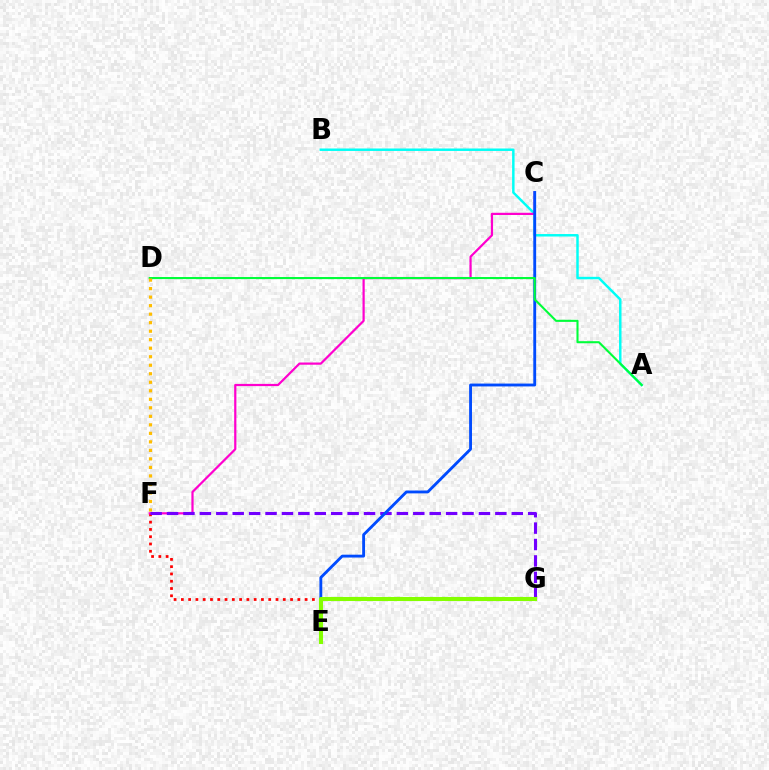{('F', 'G'): [{'color': '#ff0000', 'line_style': 'dotted', 'thickness': 1.98}, {'color': '#7200ff', 'line_style': 'dashed', 'thickness': 2.23}], ('A', 'B'): [{'color': '#00fff6', 'line_style': 'solid', 'thickness': 1.77}], ('C', 'F'): [{'color': '#ff00cf', 'line_style': 'solid', 'thickness': 1.6}], ('C', 'E'): [{'color': '#004bff', 'line_style': 'solid', 'thickness': 2.06}], ('A', 'D'): [{'color': '#00ff39', 'line_style': 'solid', 'thickness': 1.5}], ('D', 'F'): [{'color': '#ffbd00', 'line_style': 'dotted', 'thickness': 2.31}], ('E', 'G'): [{'color': '#84ff00', 'line_style': 'solid', 'thickness': 2.93}]}